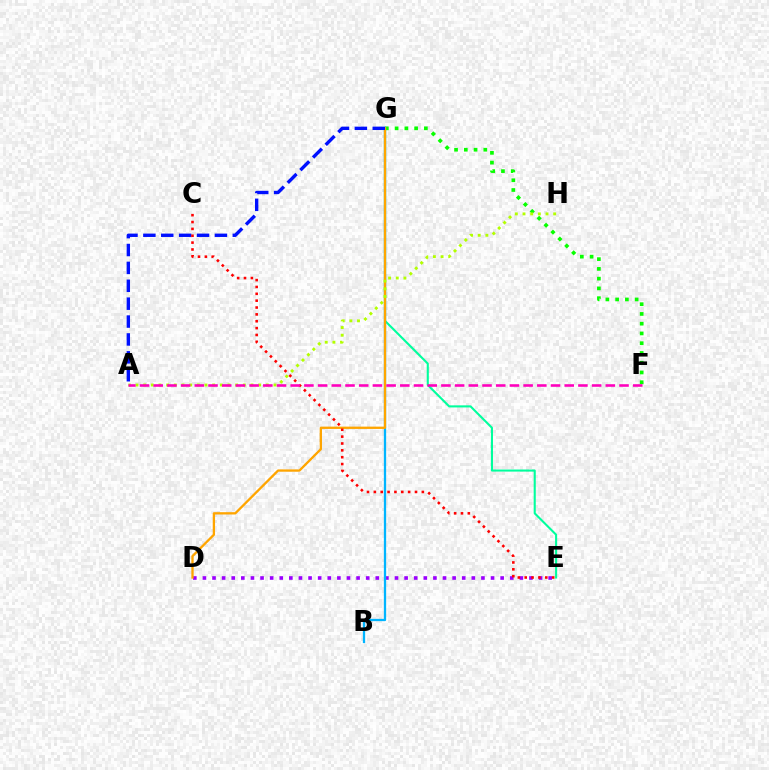{('E', 'G'): [{'color': '#00ff9d', 'line_style': 'solid', 'thickness': 1.51}], ('F', 'G'): [{'color': '#08ff00', 'line_style': 'dotted', 'thickness': 2.65}], ('D', 'E'): [{'color': '#9b00ff', 'line_style': 'dotted', 'thickness': 2.61}], ('B', 'G'): [{'color': '#00b5ff', 'line_style': 'solid', 'thickness': 1.64}], ('D', 'G'): [{'color': '#ffa500', 'line_style': 'solid', 'thickness': 1.67}], ('A', 'G'): [{'color': '#0010ff', 'line_style': 'dashed', 'thickness': 2.43}], ('C', 'E'): [{'color': '#ff0000', 'line_style': 'dotted', 'thickness': 1.86}], ('A', 'H'): [{'color': '#b3ff00', 'line_style': 'dotted', 'thickness': 2.08}], ('A', 'F'): [{'color': '#ff00bd', 'line_style': 'dashed', 'thickness': 1.86}]}